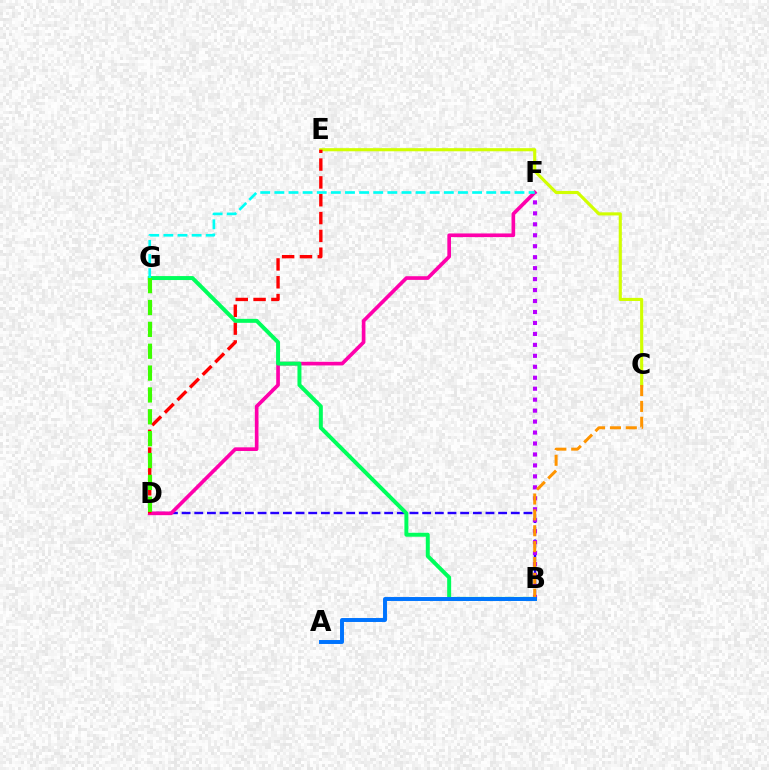{('B', 'D'): [{'color': '#2500ff', 'line_style': 'dashed', 'thickness': 1.72}], ('D', 'F'): [{'color': '#ff00ac', 'line_style': 'solid', 'thickness': 2.64}], ('B', 'F'): [{'color': '#b900ff', 'line_style': 'dotted', 'thickness': 2.98}], ('C', 'E'): [{'color': '#d1ff00', 'line_style': 'solid', 'thickness': 2.25}], ('D', 'E'): [{'color': '#ff0000', 'line_style': 'dashed', 'thickness': 2.42}], ('B', 'G'): [{'color': '#00ff5c', 'line_style': 'solid', 'thickness': 2.86}], ('B', 'C'): [{'color': '#ff9400', 'line_style': 'dashed', 'thickness': 2.16}], ('F', 'G'): [{'color': '#00fff6', 'line_style': 'dashed', 'thickness': 1.92}], ('A', 'B'): [{'color': '#0074ff', 'line_style': 'solid', 'thickness': 2.84}], ('D', 'G'): [{'color': '#3dff00', 'line_style': 'dashed', 'thickness': 2.97}]}